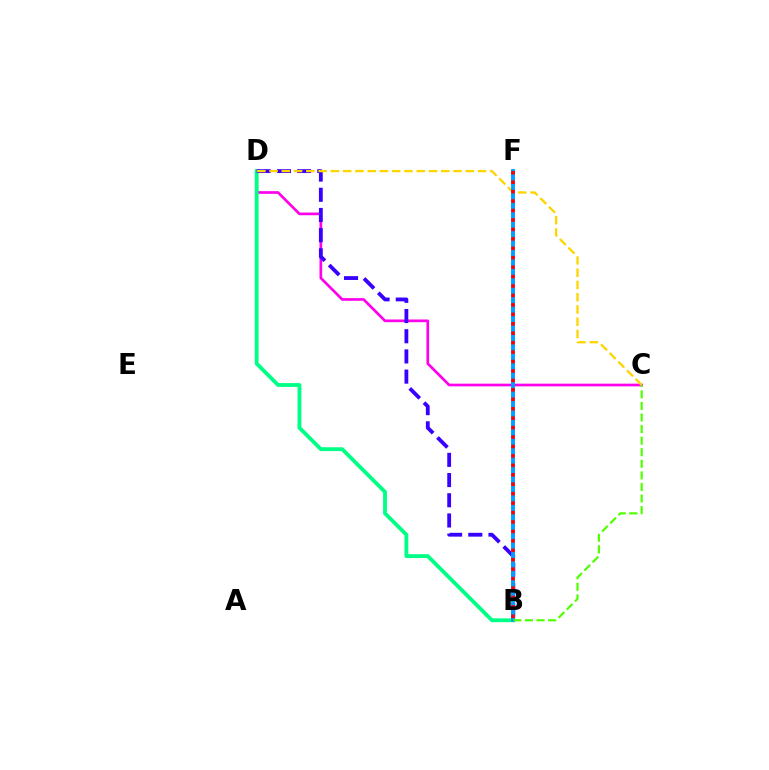{('C', 'D'): [{'color': '#ff00ed', 'line_style': 'solid', 'thickness': 1.94}, {'color': '#ffd500', 'line_style': 'dashed', 'thickness': 1.67}], ('B', 'D'): [{'color': '#00ff86', 'line_style': 'solid', 'thickness': 2.77}, {'color': '#3700ff', 'line_style': 'dashed', 'thickness': 2.74}], ('B', 'F'): [{'color': '#009eff', 'line_style': 'solid', 'thickness': 2.79}, {'color': '#ff0000', 'line_style': 'dotted', 'thickness': 2.56}], ('B', 'C'): [{'color': '#4fff00', 'line_style': 'dashed', 'thickness': 1.57}]}